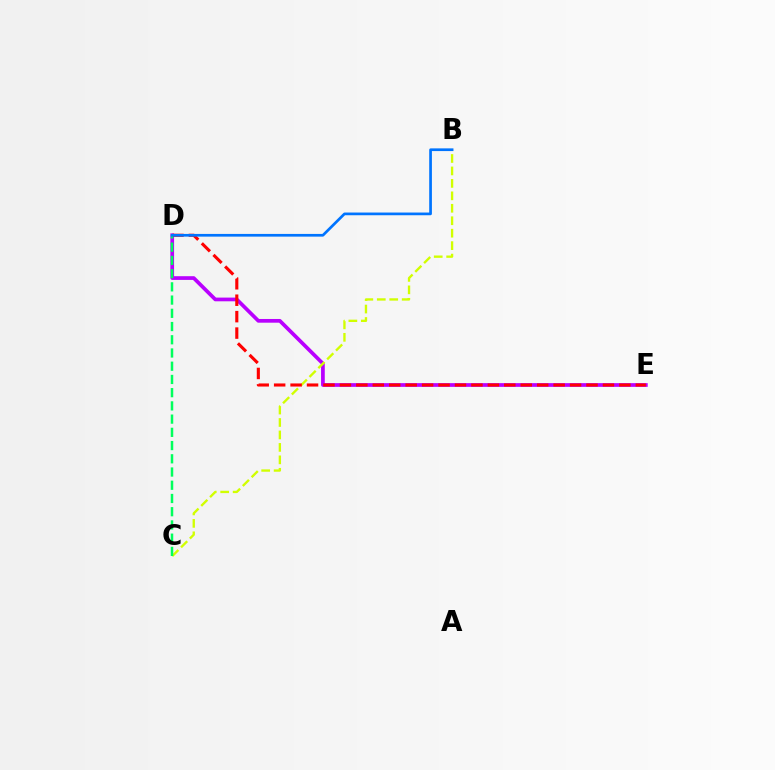{('D', 'E'): [{'color': '#b900ff', 'line_style': 'solid', 'thickness': 2.67}, {'color': '#ff0000', 'line_style': 'dashed', 'thickness': 2.23}], ('B', 'C'): [{'color': '#d1ff00', 'line_style': 'dashed', 'thickness': 1.69}], ('C', 'D'): [{'color': '#00ff5c', 'line_style': 'dashed', 'thickness': 1.8}], ('B', 'D'): [{'color': '#0074ff', 'line_style': 'solid', 'thickness': 1.95}]}